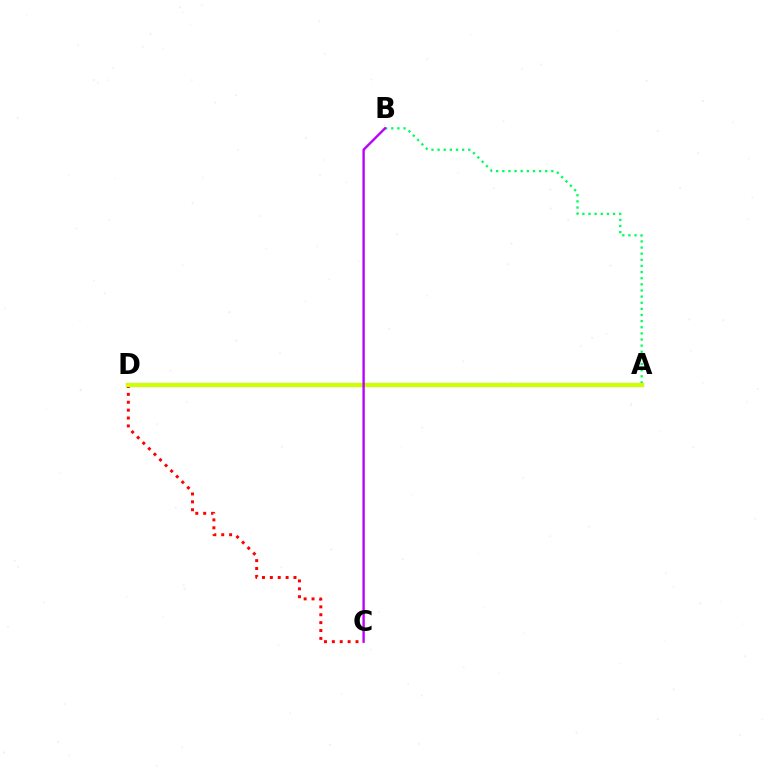{('A', 'B'): [{'color': '#00ff5c', 'line_style': 'dotted', 'thickness': 1.67}], ('C', 'D'): [{'color': '#ff0000', 'line_style': 'dotted', 'thickness': 2.14}], ('A', 'D'): [{'color': '#0074ff', 'line_style': 'solid', 'thickness': 2.96}, {'color': '#d1ff00', 'line_style': 'solid', 'thickness': 2.97}], ('B', 'C'): [{'color': '#b900ff', 'line_style': 'solid', 'thickness': 1.71}]}